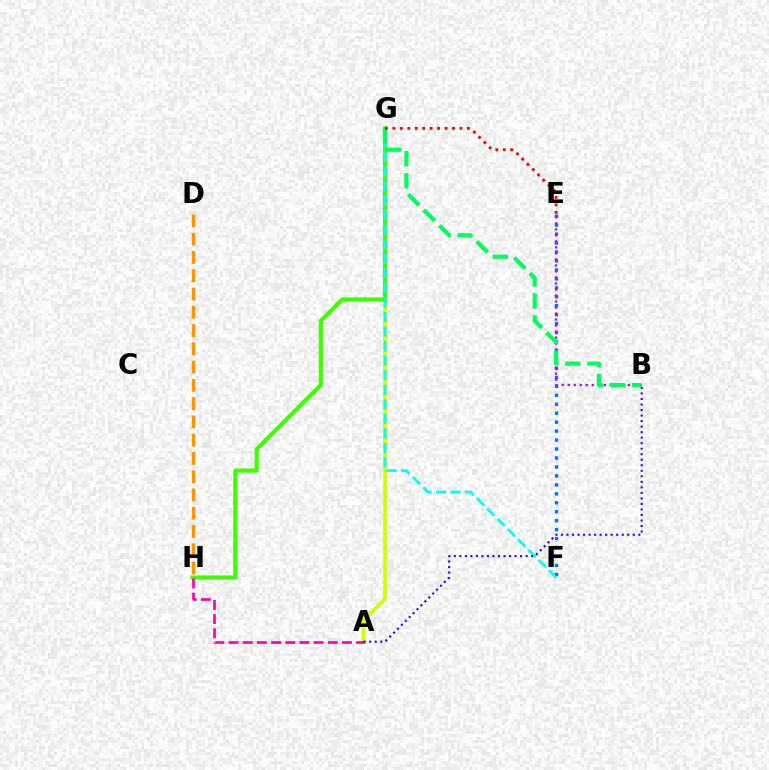{('E', 'F'): [{'color': '#0074ff', 'line_style': 'dotted', 'thickness': 2.43}], ('A', 'G'): [{'color': '#d1ff00', 'line_style': 'solid', 'thickness': 2.6}], ('G', 'H'): [{'color': '#3dff00', 'line_style': 'solid', 'thickness': 2.96}], ('D', 'H'): [{'color': '#ff9400', 'line_style': 'dashed', 'thickness': 2.48}], ('B', 'E'): [{'color': '#b900ff', 'line_style': 'dotted', 'thickness': 1.63}], ('F', 'G'): [{'color': '#00fff6', 'line_style': 'dashed', 'thickness': 1.98}], ('A', 'H'): [{'color': '#ff00ac', 'line_style': 'dashed', 'thickness': 1.92}], ('A', 'B'): [{'color': '#2500ff', 'line_style': 'dotted', 'thickness': 1.5}], ('B', 'G'): [{'color': '#00ff5c', 'line_style': 'dashed', 'thickness': 2.99}], ('E', 'G'): [{'color': '#ff0000', 'line_style': 'dotted', 'thickness': 2.02}]}